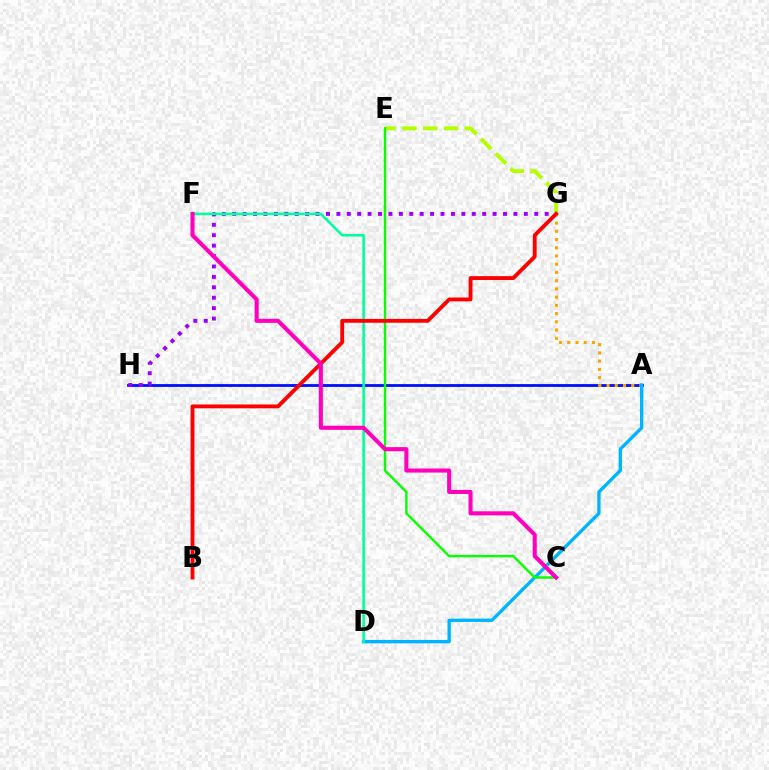{('E', 'G'): [{'color': '#b3ff00', 'line_style': 'dashed', 'thickness': 2.83}], ('A', 'H'): [{'color': '#0010ff', 'line_style': 'solid', 'thickness': 2.03}], ('A', 'G'): [{'color': '#ffa500', 'line_style': 'dotted', 'thickness': 2.24}], ('A', 'D'): [{'color': '#00b5ff', 'line_style': 'solid', 'thickness': 2.42}], ('G', 'H'): [{'color': '#9b00ff', 'line_style': 'dotted', 'thickness': 2.83}], ('C', 'E'): [{'color': '#08ff00', 'line_style': 'solid', 'thickness': 1.73}], ('D', 'F'): [{'color': '#00ff9d', 'line_style': 'solid', 'thickness': 1.86}], ('B', 'G'): [{'color': '#ff0000', 'line_style': 'solid', 'thickness': 2.78}], ('C', 'F'): [{'color': '#ff00bd', 'line_style': 'solid', 'thickness': 2.93}]}